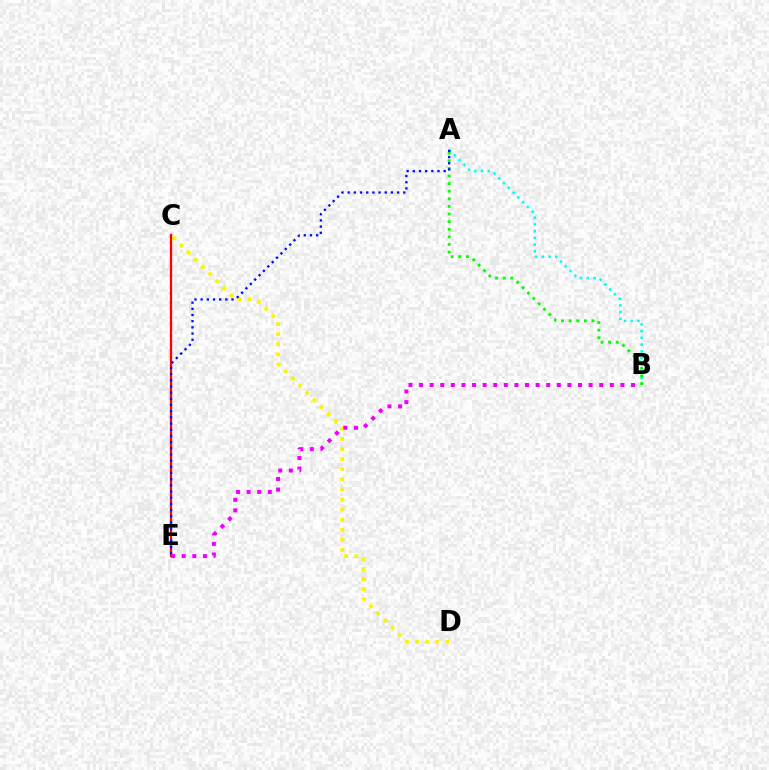{('A', 'B'): [{'color': '#00fff6', 'line_style': 'dotted', 'thickness': 1.83}, {'color': '#08ff00', 'line_style': 'dotted', 'thickness': 2.07}], ('C', 'D'): [{'color': '#fcf500', 'line_style': 'dotted', 'thickness': 2.74}], ('C', 'E'): [{'color': '#ff0000', 'line_style': 'solid', 'thickness': 1.63}], ('A', 'E'): [{'color': '#0010ff', 'line_style': 'dotted', 'thickness': 1.68}], ('B', 'E'): [{'color': '#ee00ff', 'line_style': 'dotted', 'thickness': 2.88}]}